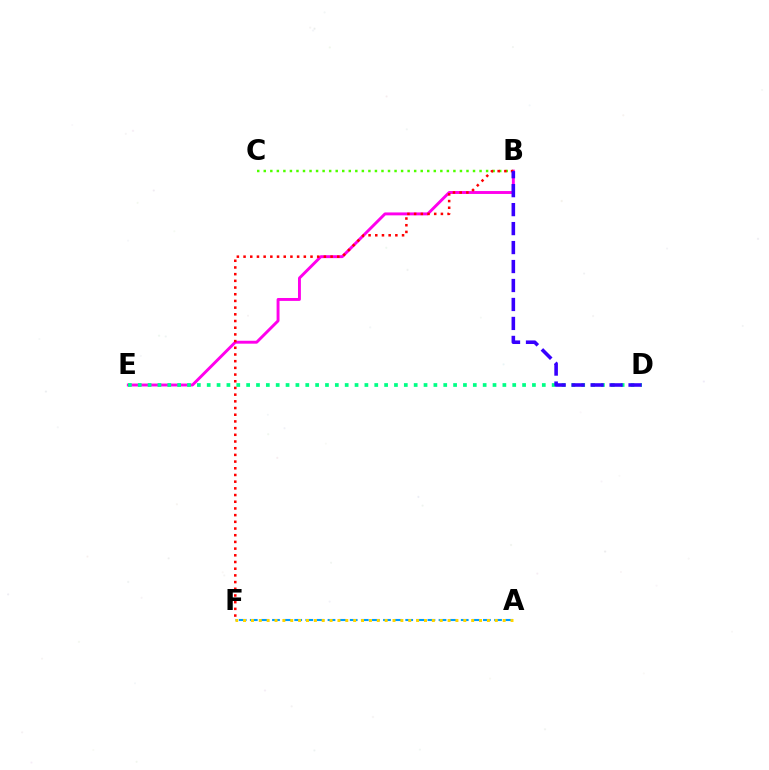{('B', 'E'): [{'color': '#ff00ed', 'line_style': 'solid', 'thickness': 2.1}], ('A', 'F'): [{'color': '#009eff', 'line_style': 'dashed', 'thickness': 1.51}, {'color': '#ffd500', 'line_style': 'dotted', 'thickness': 2.14}], ('B', 'C'): [{'color': '#4fff00', 'line_style': 'dotted', 'thickness': 1.78}], ('D', 'E'): [{'color': '#00ff86', 'line_style': 'dotted', 'thickness': 2.68}], ('B', 'F'): [{'color': '#ff0000', 'line_style': 'dotted', 'thickness': 1.82}], ('B', 'D'): [{'color': '#3700ff', 'line_style': 'dashed', 'thickness': 2.58}]}